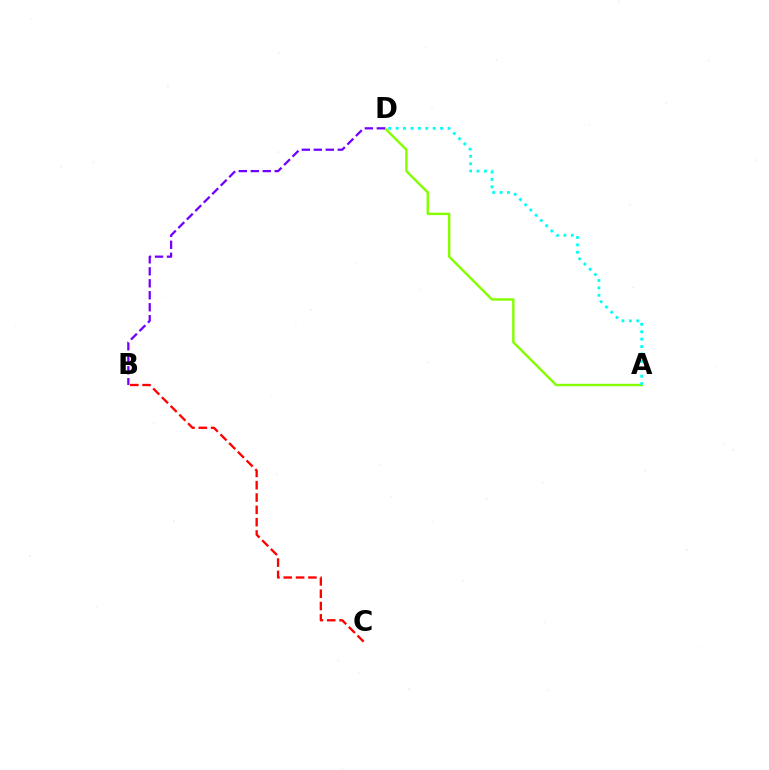{('A', 'D'): [{'color': '#84ff00', 'line_style': 'solid', 'thickness': 1.74}, {'color': '#00fff6', 'line_style': 'dotted', 'thickness': 2.01}], ('B', 'D'): [{'color': '#7200ff', 'line_style': 'dashed', 'thickness': 1.63}], ('B', 'C'): [{'color': '#ff0000', 'line_style': 'dashed', 'thickness': 1.67}]}